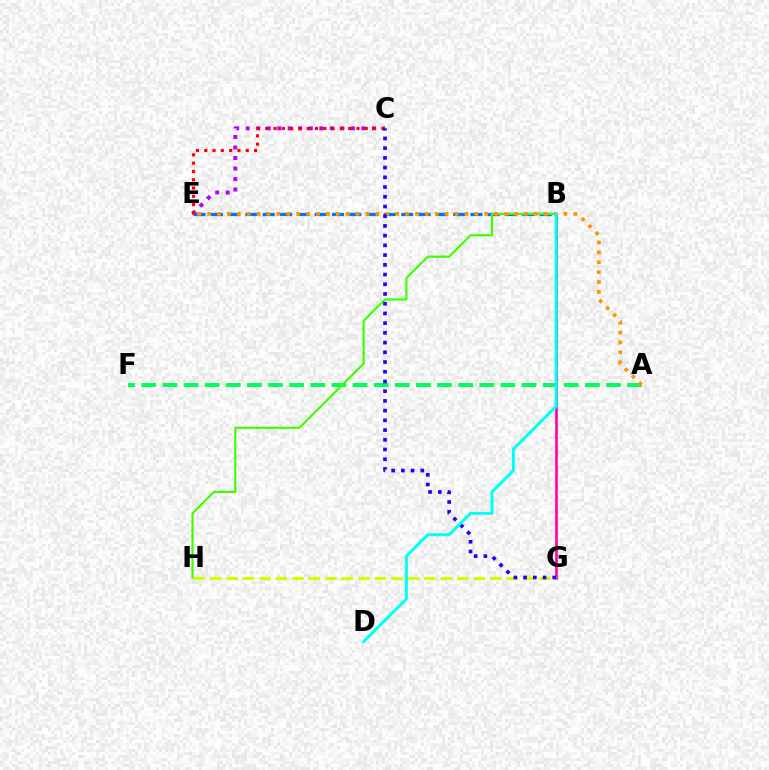{('B', 'E'): [{'color': '#0074ff', 'line_style': 'dashed', 'thickness': 2.35}], ('A', 'F'): [{'color': '#00ff5c', 'line_style': 'dashed', 'thickness': 2.87}], ('B', 'H'): [{'color': '#3dff00', 'line_style': 'solid', 'thickness': 1.57}], ('C', 'E'): [{'color': '#b900ff', 'line_style': 'dotted', 'thickness': 2.86}, {'color': '#ff0000', 'line_style': 'dotted', 'thickness': 2.25}], ('B', 'G'): [{'color': '#ff00ac', 'line_style': 'solid', 'thickness': 1.9}], ('A', 'E'): [{'color': '#ff9400', 'line_style': 'dotted', 'thickness': 2.69}], ('G', 'H'): [{'color': '#d1ff00', 'line_style': 'dashed', 'thickness': 2.24}], ('C', 'G'): [{'color': '#2500ff', 'line_style': 'dotted', 'thickness': 2.64}], ('B', 'D'): [{'color': '#00fff6', 'line_style': 'solid', 'thickness': 2.14}]}